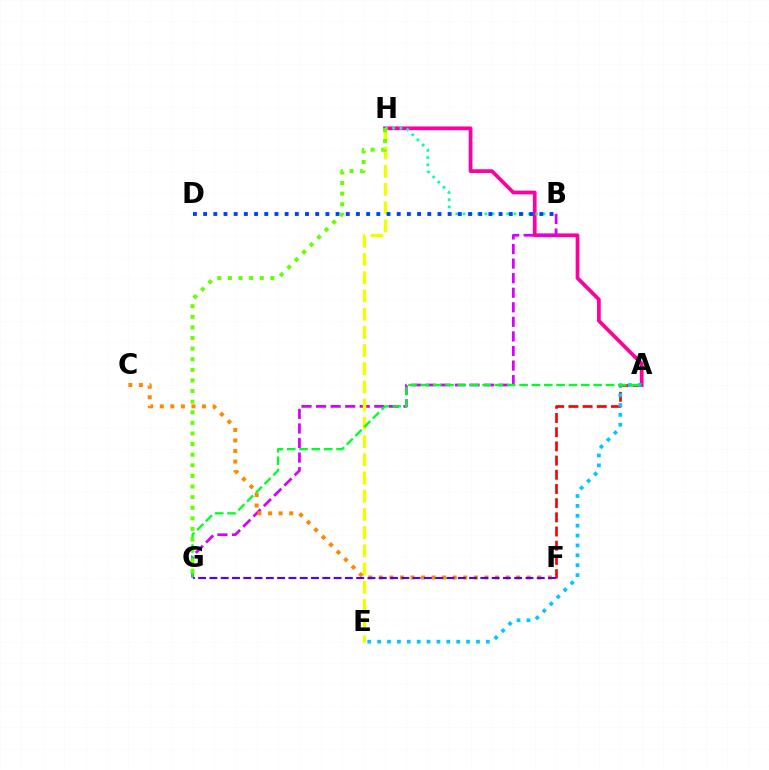{('A', 'H'): [{'color': '#ff00a0', 'line_style': 'solid', 'thickness': 2.69}], ('B', 'G'): [{'color': '#d600ff', 'line_style': 'dashed', 'thickness': 1.98}], ('A', 'F'): [{'color': '#ff0000', 'line_style': 'dashed', 'thickness': 1.93}], ('A', 'E'): [{'color': '#00c7ff', 'line_style': 'dotted', 'thickness': 2.69}], ('B', 'H'): [{'color': '#00ffaf', 'line_style': 'dotted', 'thickness': 1.98}], ('E', 'H'): [{'color': '#eeff00', 'line_style': 'dashed', 'thickness': 2.47}], ('A', 'G'): [{'color': '#00ff27', 'line_style': 'dashed', 'thickness': 1.68}], ('B', 'D'): [{'color': '#003fff', 'line_style': 'dotted', 'thickness': 2.77}], ('G', 'H'): [{'color': '#66ff00', 'line_style': 'dotted', 'thickness': 2.88}], ('C', 'F'): [{'color': '#ff8800', 'line_style': 'dotted', 'thickness': 2.87}], ('F', 'G'): [{'color': '#4f00ff', 'line_style': 'dashed', 'thickness': 1.53}]}